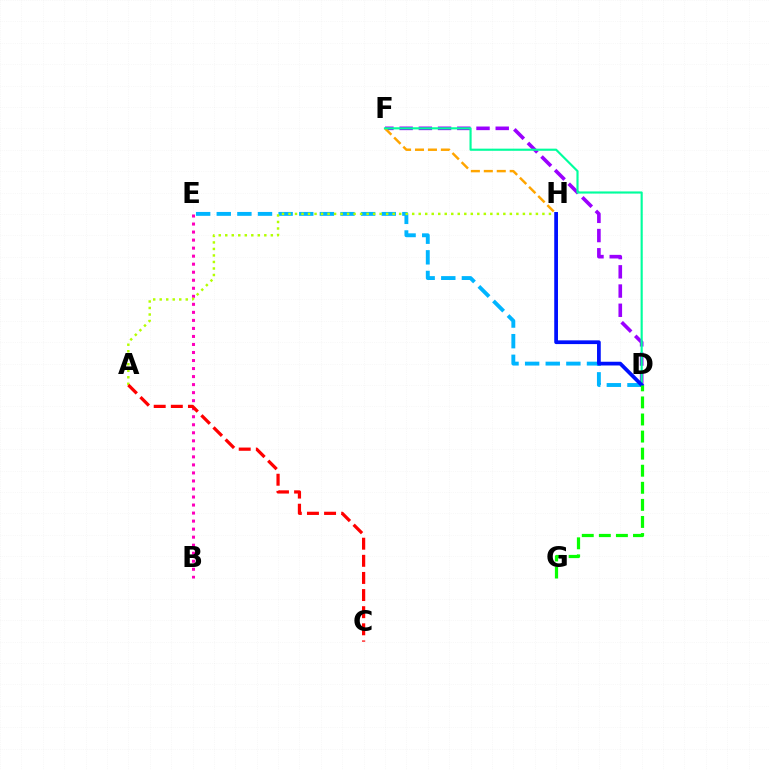{('D', 'F'): [{'color': '#9b00ff', 'line_style': 'dashed', 'thickness': 2.61}, {'color': '#00ff9d', 'line_style': 'solid', 'thickness': 1.54}], ('B', 'E'): [{'color': '#ff00bd', 'line_style': 'dotted', 'thickness': 2.18}], ('F', 'H'): [{'color': '#ffa500', 'line_style': 'dashed', 'thickness': 1.76}], ('D', 'E'): [{'color': '#00b5ff', 'line_style': 'dashed', 'thickness': 2.8}], ('A', 'H'): [{'color': '#b3ff00', 'line_style': 'dotted', 'thickness': 1.77}], ('A', 'C'): [{'color': '#ff0000', 'line_style': 'dashed', 'thickness': 2.33}], ('D', 'H'): [{'color': '#0010ff', 'line_style': 'solid', 'thickness': 2.69}], ('D', 'G'): [{'color': '#08ff00', 'line_style': 'dashed', 'thickness': 2.32}]}